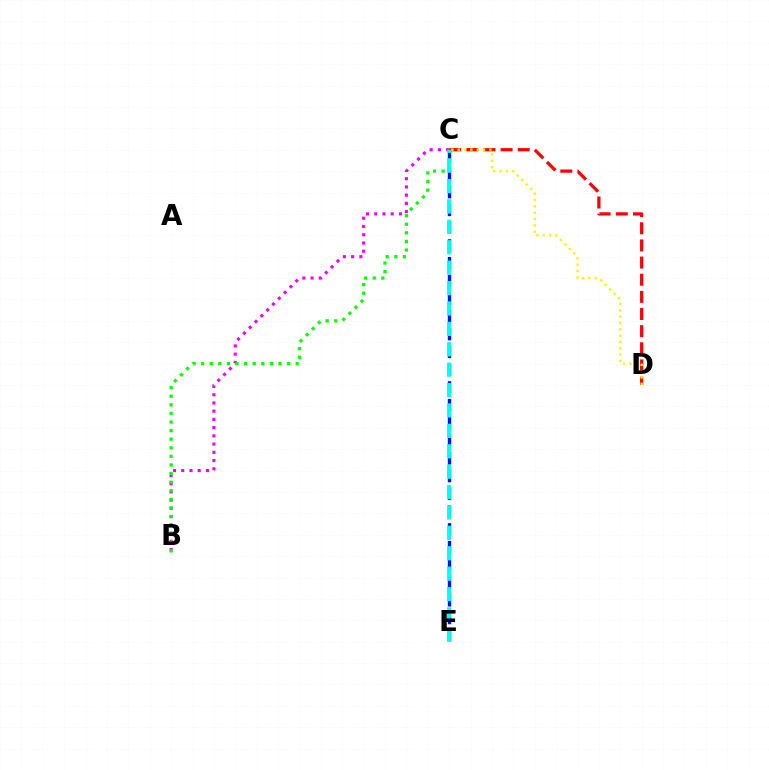{('C', 'D'): [{'color': '#ff0000', 'line_style': 'dashed', 'thickness': 2.33}, {'color': '#fcf500', 'line_style': 'dotted', 'thickness': 1.72}], ('C', 'E'): [{'color': '#0010ff', 'line_style': 'dashed', 'thickness': 2.41}, {'color': '#00fff6', 'line_style': 'dashed', 'thickness': 2.77}], ('B', 'C'): [{'color': '#ee00ff', 'line_style': 'dotted', 'thickness': 2.24}, {'color': '#08ff00', 'line_style': 'dotted', 'thickness': 2.34}]}